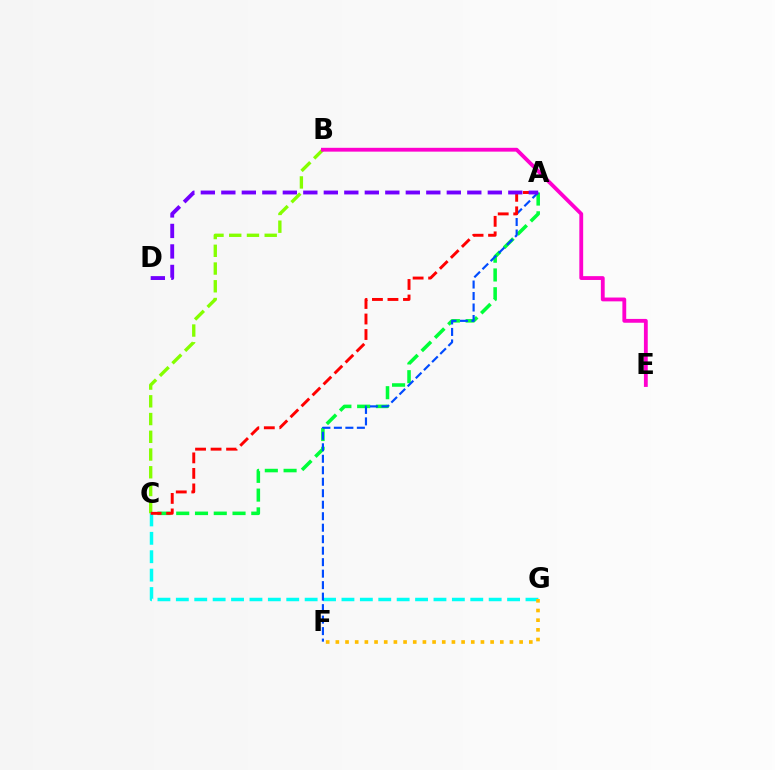{('B', 'C'): [{'color': '#84ff00', 'line_style': 'dashed', 'thickness': 2.41}], ('A', 'C'): [{'color': '#00ff39', 'line_style': 'dashed', 'thickness': 2.55}, {'color': '#ff0000', 'line_style': 'dashed', 'thickness': 2.11}], ('C', 'G'): [{'color': '#00fff6', 'line_style': 'dashed', 'thickness': 2.5}], ('A', 'F'): [{'color': '#004bff', 'line_style': 'dashed', 'thickness': 1.56}], ('F', 'G'): [{'color': '#ffbd00', 'line_style': 'dotted', 'thickness': 2.63}], ('A', 'D'): [{'color': '#7200ff', 'line_style': 'dashed', 'thickness': 2.78}], ('B', 'E'): [{'color': '#ff00cf', 'line_style': 'solid', 'thickness': 2.76}]}